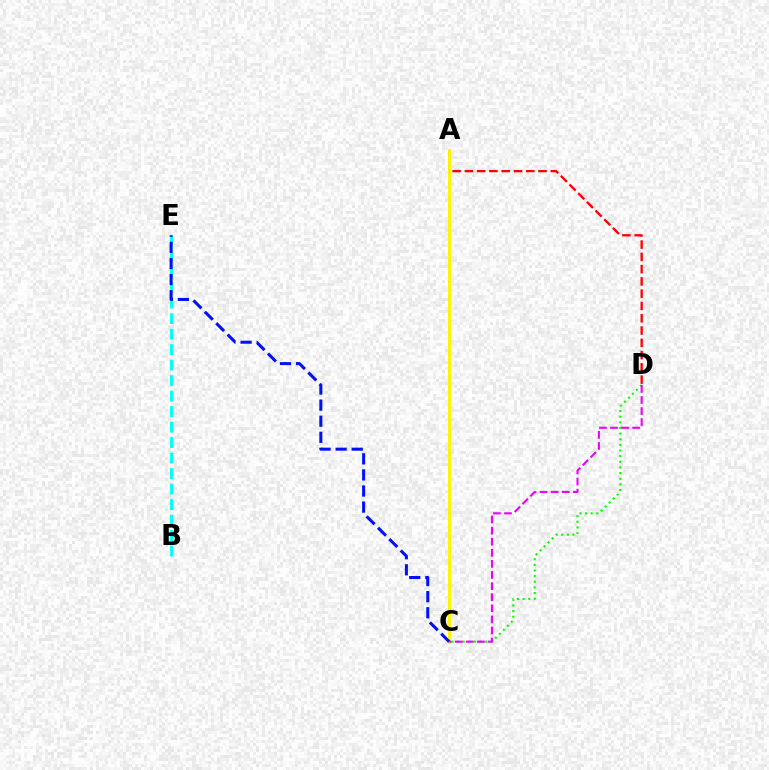{('A', 'D'): [{'color': '#ff0000', 'line_style': 'dashed', 'thickness': 1.67}], ('A', 'C'): [{'color': '#fcf500', 'line_style': 'solid', 'thickness': 2.12}], ('C', 'D'): [{'color': '#08ff00', 'line_style': 'dotted', 'thickness': 1.53}, {'color': '#ee00ff', 'line_style': 'dashed', 'thickness': 1.51}], ('B', 'E'): [{'color': '#00fff6', 'line_style': 'dashed', 'thickness': 2.11}], ('C', 'E'): [{'color': '#0010ff', 'line_style': 'dashed', 'thickness': 2.19}]}